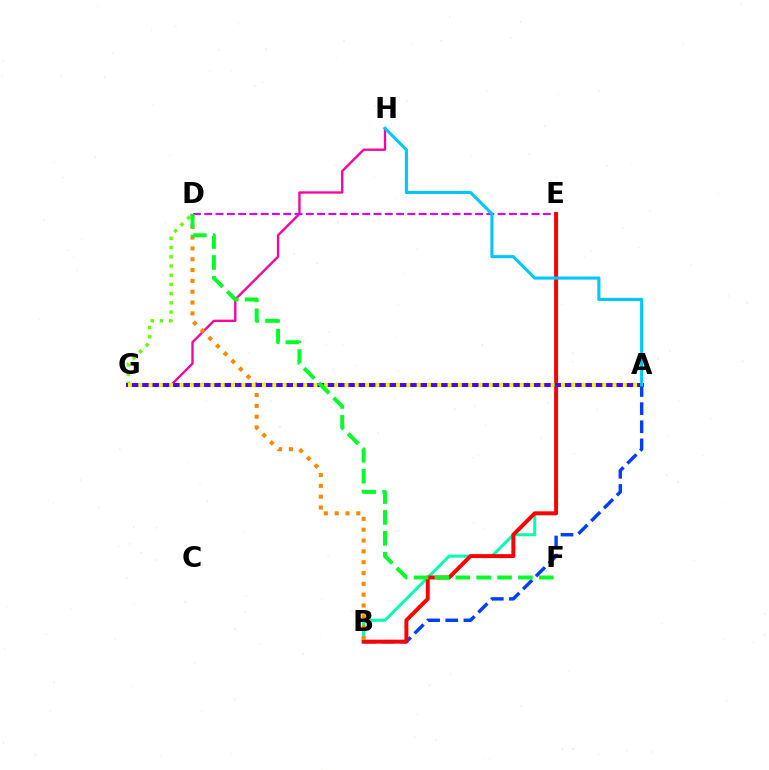{('B', 'E'): [{'color': '#00ffaf', 'line_style': 'solid', 'thickness': 2.15}, {'color': '#ff0000', 'line_style': 'solid', 'thickness': 2.84}], ('A', 'B'): [{'color': '#003fff', 'line_style': 'dashed', 'thickness': 2.46}], ('G', 'H'): [{'color': '#ff00a0', 'line_style': 'solid', 'thickness': 1.69}], ('D', 'E'): [{'color': '#d600ff', 'line_style': 'dashed', 'thickness': 1.53}], ('D', 'G'): [{'color': '#66ff00', 'line_style': 'dotted', 'thickness': 2.51}], ('B', 'D'): [{'color': '#ff8800', 'line_style': 'dotted', 'thickness': 2.94}], ('A', 'G'): [{'color': '#4f00ff', 'line_style': 'solid', 'thickness': 2.84}, {'color': '#eeff00', 'line_style': 'dotted', 'thickness': 2.8}], ('A', 'H'): [{'color': '#00c7ff', 'line_style': 'solid', 'thickness': 2.24}], ('D', 'F'): [{'color': '#00ff27', 'line_style': 'dashed', 'thickness': 2.84}]}